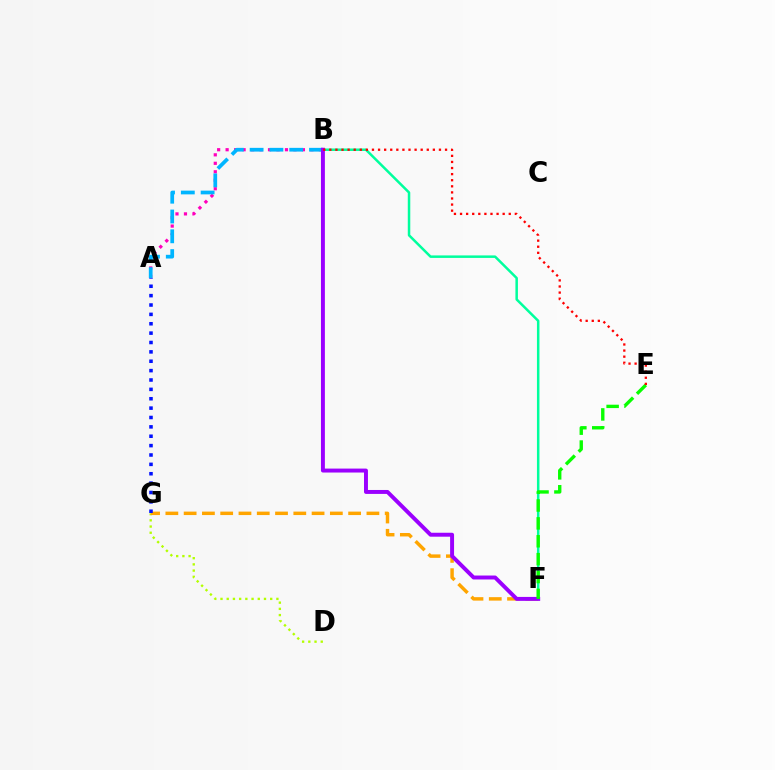{('B', 'F'): [{'color': '#00ff9d', 'line_style': 'solid', 'thickness': 1.8}, {'color': '#9b00ff', 'line_style': 'solid', 'thickness': 2.84}], ('A', 'B'): [{'color': '#ff00bd', 'line_style': 'dotted', 'thickness': 2.3}, {'color': '#00b5ff', 'line_style': 'dashed', 'thickness': 2.69}], ('D', 'G'): [{'color': '#b3ff00', 'line_style': 'dotted', 'thickness': 1.69}], ('F', 'G'): [{'color': '#ffa500', 'line_style': 'dashed', 'thickness': 2.48}], ('E', 'F'): [{'color': '#08ff00', 'line_style': 'dashed', 'thickness': 2.43}], ('B', 'E'): [{'color': '#ff0000', 'line_style': 'dotted', 'thickness': 1.65}], ('A', 'G'): [{'color': '#0010ff', 'line_style': 'dotted', 'thickness': 2.55}]}